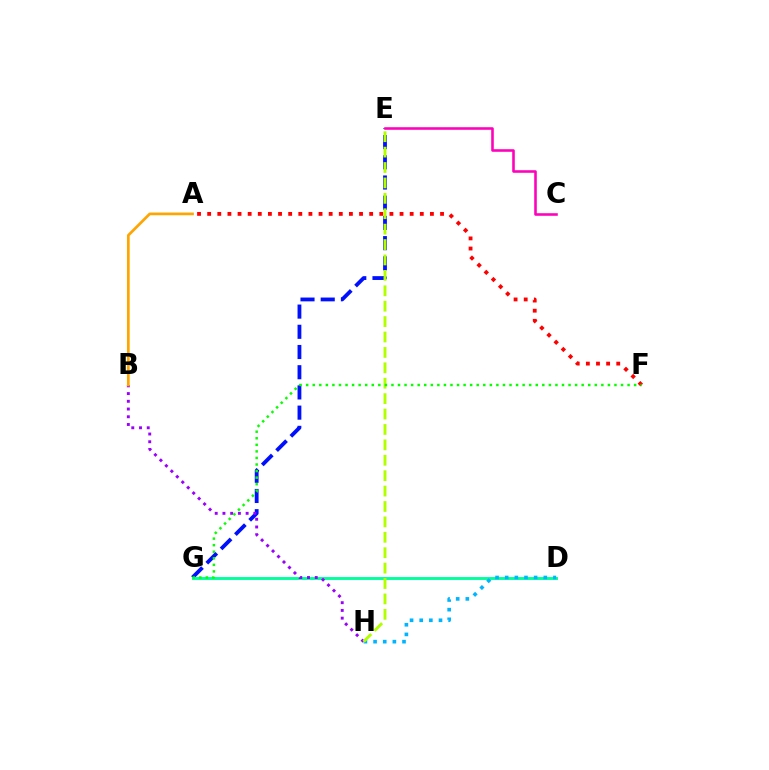{('E', 'G'): [{'color': '#0010ff', 'line_style': 'dashed', 'thickness': 2.75}], ('D', 'G'): [{'color': '#00ff9d', 'line_style': 'solid', 'thickness': 2.08}], ('A', 'F'): [{'color': '#ff0000', 'line_style': 'dotted', 'thickness': 2.75}], ('B', 'H'): [{'color': '#9b00ff', 'line_style': 'dotted', 'thickness': 2.1}], ('D', 'H'): [{'color': '#00b5ff', 'line_style': 'dotted', 'thickness': 2.62}], ('E', 'H'): [{'color': '#b3ff00', 'line_style': 'dashed', 'thickness': 2.09}], ('A', 'B'): [{'color': '#ffa500', 'line_style': 'solid', 'thickness': 1.95}], ('C', 'E'): [{'color': '#ff00bd', 'line_style': 'solid', 'thickness': 1.85}], ('F', 'G'): [{'color': '#08ff00', 'line_style': 'dotted', 'thickness': 1.78}]}